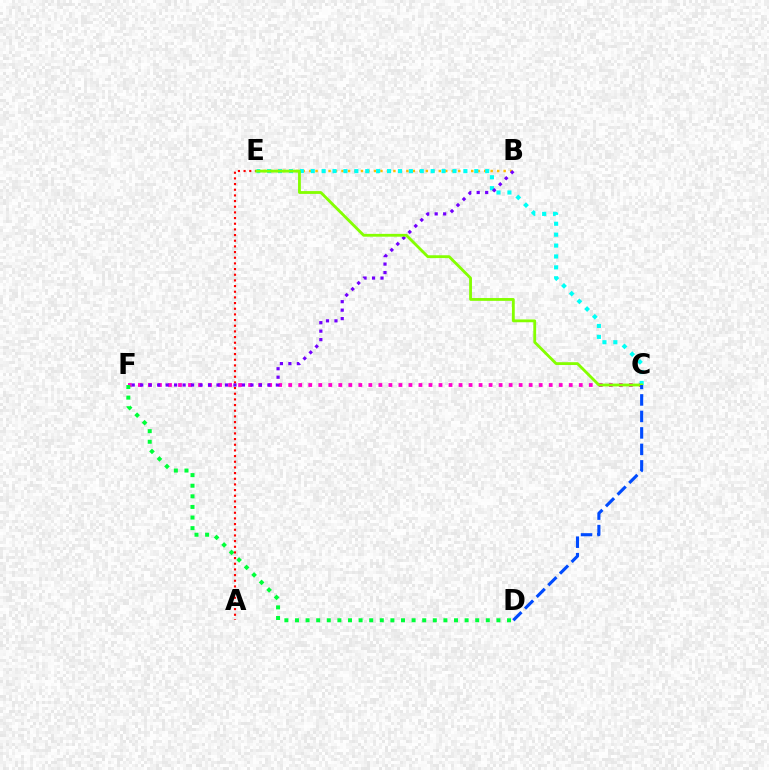{('C', 'F'): [{'color': '#ff00cf', 'line_style': 'dotted', 'thickness': 2.72}], ('B', 'E'): [{'color': '#ffbd00', 'line_style': 'dotted', 'thickness': 1.76}], ('D', 'F'): [{'color': '#00ff39', 'line_style': 'dotted', 'thickness': 2.88}], ('A', 'E'): [{'color': '#ff0000', 'line_style': 'dotted', 'thickness': 1.54}], ('C', 'E'): [{'color': '#00fff6', 'line_style': 'dotted', 'thickness': 2.96}, {'color': '#84ff00', 'line_style': 'solid', 'thickness': 2.03}], ('B', 'F'): [{'color': '#7200ff', 'line_style': 'dotted', 'thickness': 2.3}], ('C', 'D'): [{'color': '#004bff', 'line_style': 'dashed', 'thickness': 2.24}]}